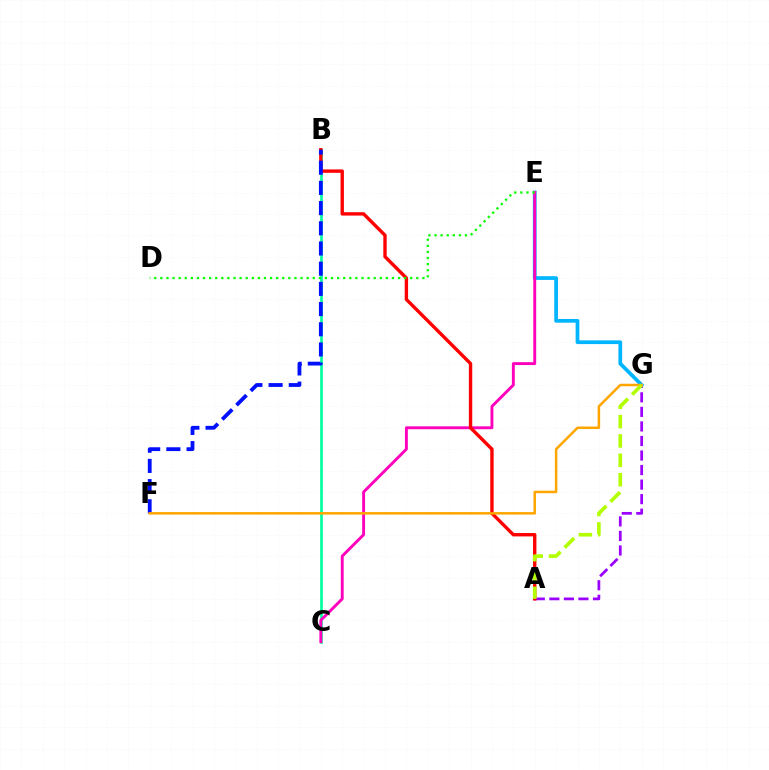{('E', 'G'): [{'color': '#00b5ff', 'line_style': 'solid', 'thickness': 2.69}], ('B', 'C'): [{'color': '#00ff9d', 'line_style': 'solid', 'thickness': 1.91}], ('C', 'E'): [{'color': '#ff00bd', 'line_style': 'solid', 'thickness': 2.08}], ('A', 'G'): [{'color': '#9b00ff', 'line_style': 'dashed', 'thickness': 1.98}, {'color': '#b3ff00', 'line_style': 'dashed', 'thickness': 2.63}], ('A', 'B'): [{'color': '#ff0000', 'line_style': 'solid', 'thickness': 2.43}], ('D', 'E'): [{'color': '#08ff00', 'line_style': 'dotted', 'thickness': 1.66}], ('B', 'F'): [{'color': '#0010ff', 'line_style': 'dashed', 'thickness': 2.74}], ('F', 'G'): [{'color': '#ffa500', 'line_style': 'solid', 'thickness': 1.8}]}